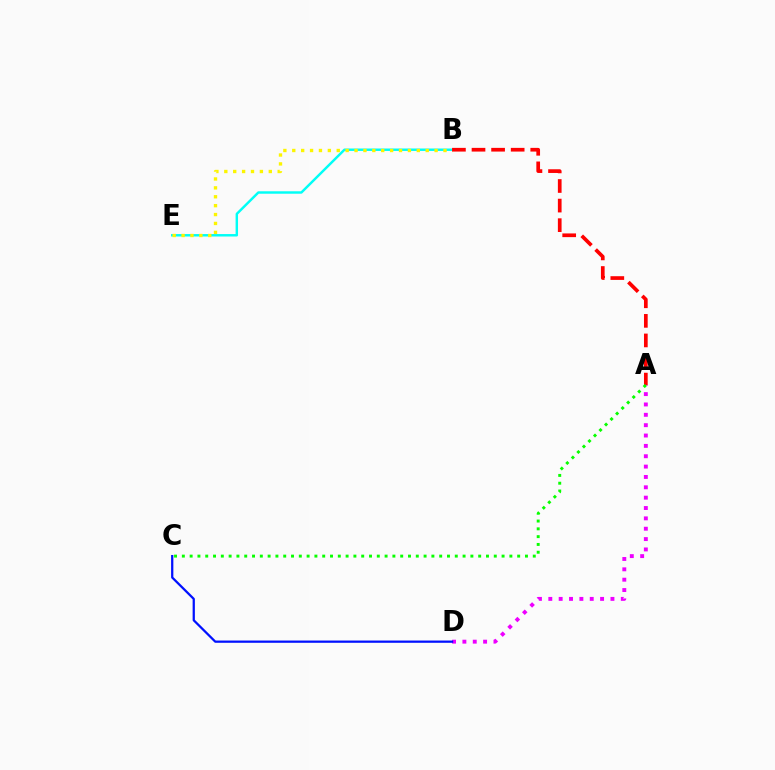{('B', 'E'): [{'color': '#00fff6', 'line_style': 'solid', 'thickness': 1.76}, {'color': '#fcf500', 'line_style': 'dotted', 'thickness': 2.42}], ('A', 'D'): [{'color': '#ee00ff', 'line_style': 'dotted', 'thickness': 2.81}], ('C', 'D'): [{'color': '#0010ff', 'line_style': 'solid', 'thickness': 1.62}], ('A', 'B'): [{'color': '#ff0000', 'line_style': 'dashed', 'thickness': 2.66}], ('A', 'C'): [{'color': '#08ff00', 'line_style': 'dotted', 'thickness': 2.12}]}